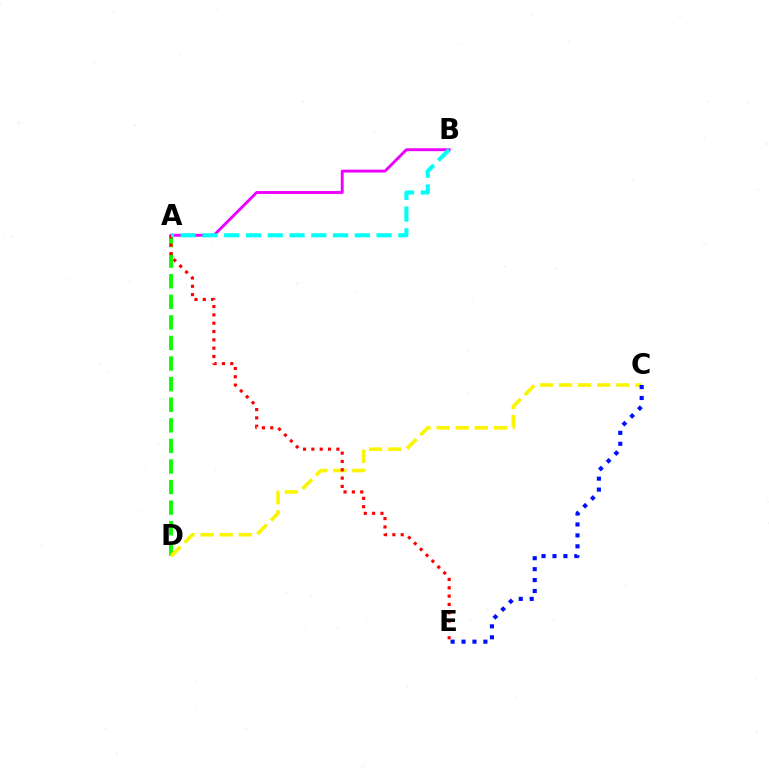{('A', 'D'): [{'color': '#08ff00', 'line_style': 'dashed', 'thickness': 2.8}], ('C', 'D'): [{'color': '#fcf500', 'line_style': 'dashed', 'thickness': 2.59}], ('A', 'B'): [{'color': '#ee00ff', 'line_style': 'solid', 'thickness': 2.08}, {'color': '#00fff6', 'line_style': 'dashed', 'thickness': 2.96}], ('A', 'E'): [{'color': '#ff0000', 'line_style': 'dotted', 'thickness': 2.26}], ('C', 'E'): [{'color': '#0010ff', 'line_style': 'dotted', 'thickness': 2.97}]}